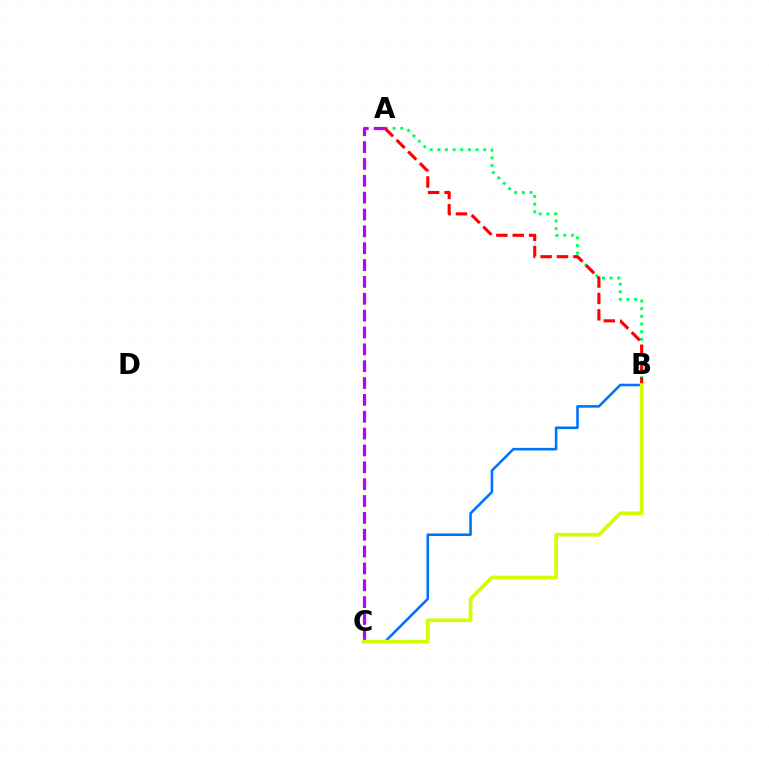{('A', 'B'): [{'color': '#00ff5c', 'line_style': 'dotted', 'thickness': 2.08}, {'color': '#ff0000', 'line_style': 'dashed', 'thickness': 2.23}], ('B', 'C'): [{'color': '#0074ff', 'line_style': 'solid', 'thickness': 1.86}, {'color': '#d1ff00', 'line_style': 'solid', 'thickness': 2.65}], ('A', 'C'): [{'color': '#b900ff', 'line_style': 'dashed', 'thickness': 2.29}]}